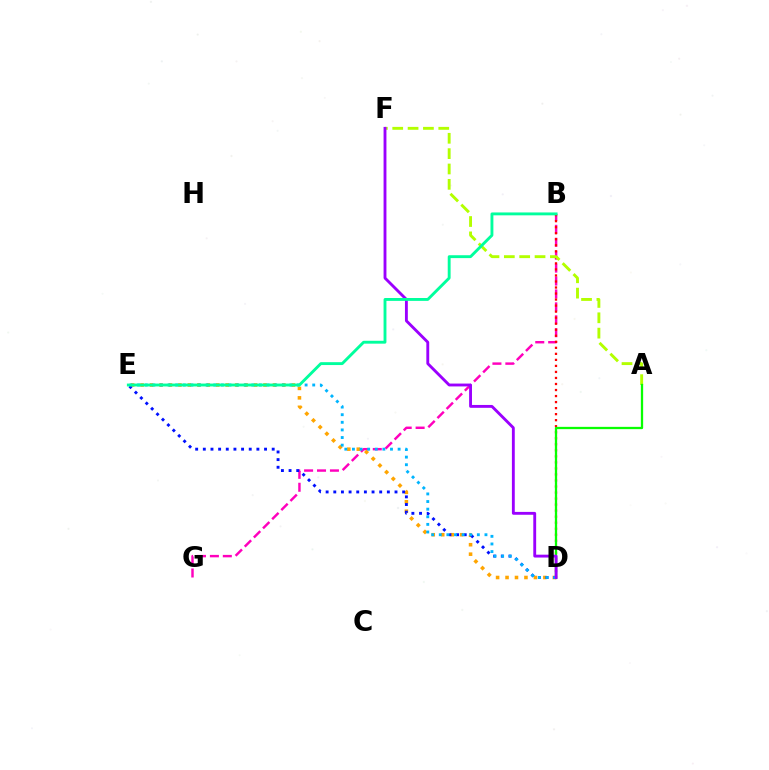{('B', 'G'): [{'color': '#ff00bd', 'line_style': 'dashed', 'thickness': 1.76}], ('B', 'D'): [{'color': '#ff0000', 'line_style': 'dotted', 'thickness': 1.64}], ('D', 'E'): [{'color': '#ffa500', 'line_style': 'dotted', 'thickness': 2.57}, {'color': '#0010ff', 'line_style': 'dotted', 'thickness': 2.08}, {'color': '#00b5ff', 'line_style': 'dotted', 'thickness': 2.07}], ('A', 'F'): [{'color': '#b3ff00', 'line_style': 'dashed', 'thickness': 2.09}], ('A', 'D'): [{'color': '#08ff00', 'line_style': 'solid', 'thickness': 1.65}], ('D', 'F'): [{'color': '#9b00ff', 'line_style': 'solid', 'thickness': 2.06}], ('B', 'E'): [{'color': '#00ff9d', 'line_style': 'solid', 'thickness': 2.07}]}